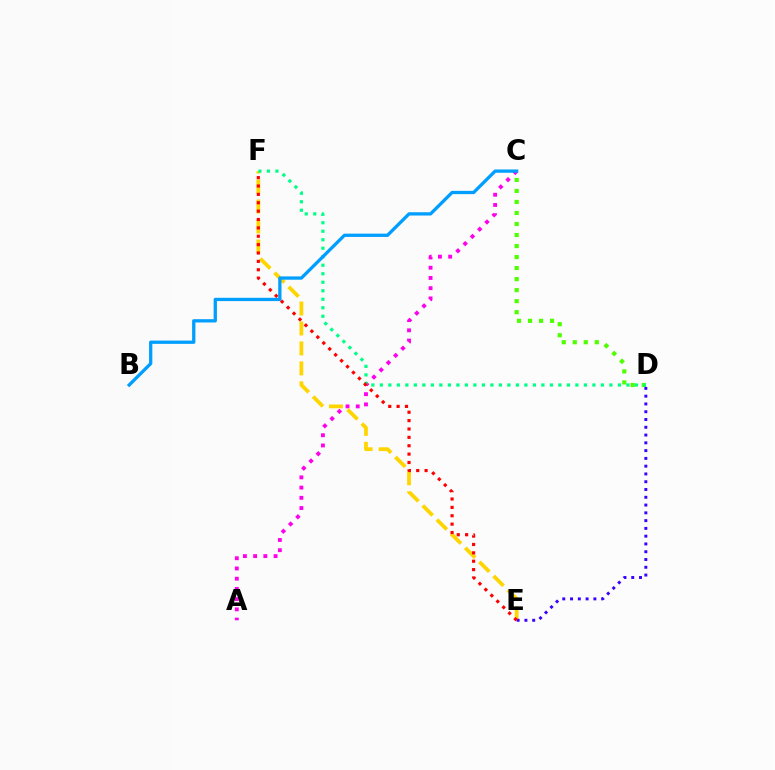{('C', 'D'): [{'color': '#4fff00', 'line_style': 'dotted', 'thickness': 2.99}], ('A', 'C'): [{'color': '#ff00ed', 'line_style': 'dotted', 'thickness': 2.78}], ('E', 'F'): [{'color': '#ffd500', 'line_style': 'dashed', 'thickness': 2.71}, {'color': '#ff0000', 'line_style': 'dotted', 'thickness': 2.28}], ('D', 'F'): [{'color': '#00ff86', 'line_style': 'dotted', 'thickness': 2.31}], ('D', 'E'): [{'color': '#3700ff', 'line_style': 'dotted', 'thickness': 2.11}], ('B', 'C'): [{'color': '#009eff', 'line_style': 'solid', 'thickness': 2.37}]}